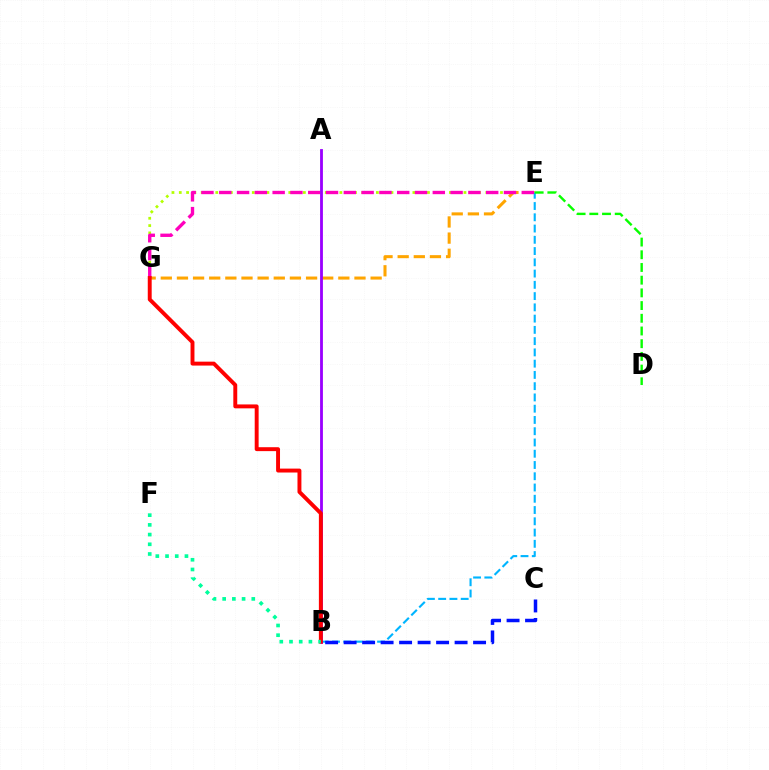{('E', 'G'): [{'color': '#b3ff00', 'line_style': 'dotted', 'thickness': 1.98}, {'color': '#ffa500', 'line_style': 'dashed', 'thickness': 2.19}, {'color': '#ff00bd', 'line_style': 'dashed', 'thickness': 2.42}], ('B', 'E'): [{'color': '#00b5ff', 'line_style': 'dashed', 'thickness': 1.53}], ('A', 'B'): [{'color': '#9b00ff', 'line_style': 'solid', 'thickness': 2.03}], ('B', 'G'): [{'color': '#ff0000', 'line_style': 'solid', 'thickness': 2.82}], ('B', 'F'): [{'color': '#00ff9d', 'line_style': 'dotted', 'thickness': 2.64}], ('B', 'C'): [{'color': '#0010ff', 'line_style': 'dashed', 'thickness': 2.51}], ('D', 'E'): [{'color': '#08ff00', 'line_style': 'dashed', 'thickness': 1.73}]}